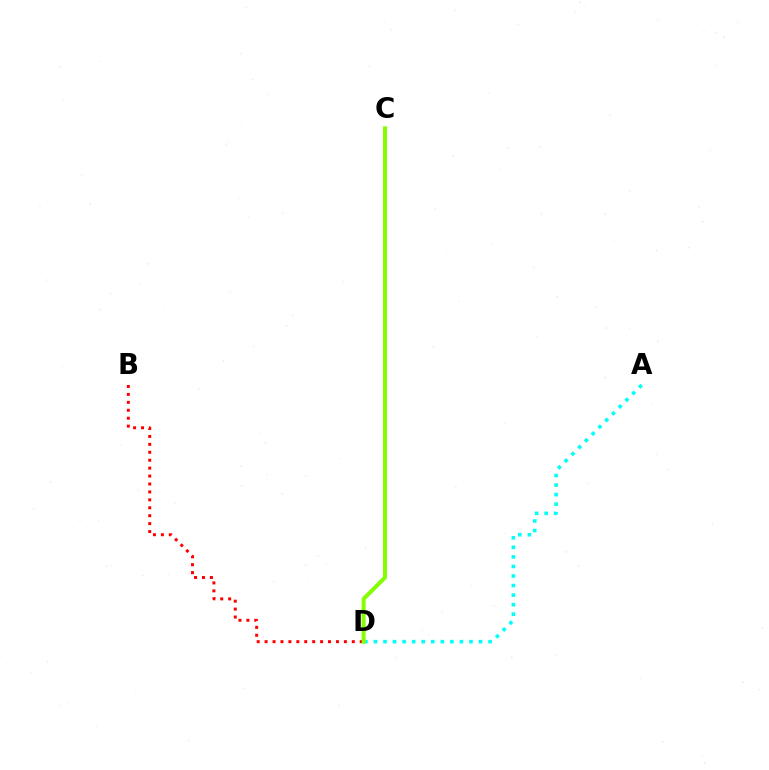{('A', 'D'): [{'color': '#00fff6', 'line_style': 'dotted', 'thickness': 2.59}], ('B', 'D'): [{'color': '#ff0000', 'line_style': 'dotted', 'thickness': 2.15}], ('C', 'D'): [{'color': '#7200ff', 'line_style': 'dotted', 'thickness': 2.02}, {'color': '#84ff00', 'line_style': 'solid', 'thickness': 2.87}]}